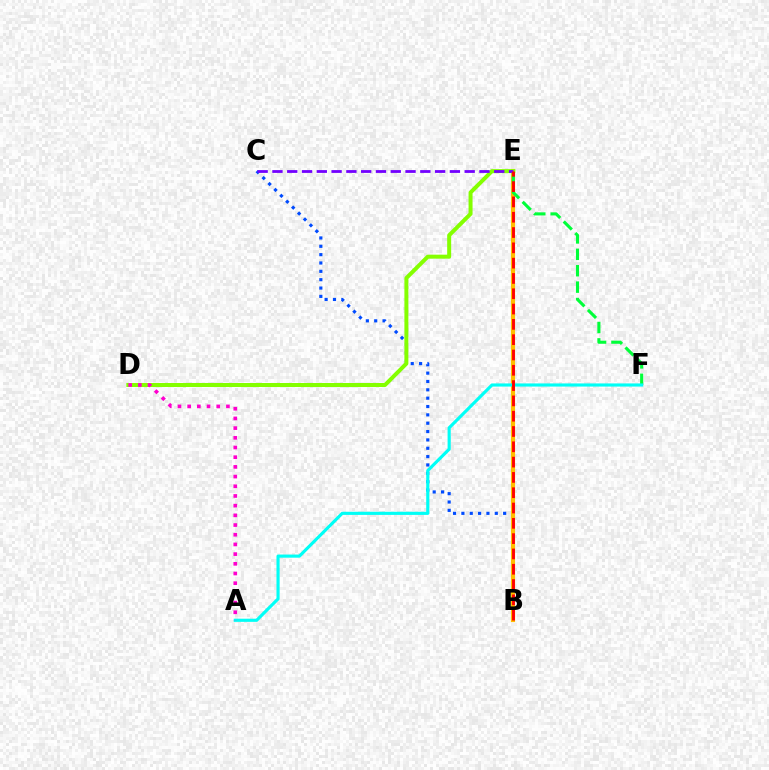{('B', 'C'): [{'color': '#004bff', 'line_style': 'dotted', 'thickness': 2.27}], ('B', 'E'): [{'color': '#ffbd00', 'line_style': 'solid', 'thickness': 2.98}, {'color': '#ff0000', 'line_style': 'dashed', 'thickness': 2.08}], ('E', 'F'): [{'color': '#00ff39', 'line_style': 'dashed', 'thickness': 2.23}], ('D', 'E'): [{'color': '#84ff00', 'line_style': 'solid', 'thickness': 2.87}], ('A', 'F'): [{'color': '#00fff6', 'line_style': 'solid', 'thickness': 2.26}], ('C', 'E'): [{'color': '#7200ff', 'line_style': 'dashed', 'thickness': 2.01}], ('A', 'D'): [{'color': '#ff00cf', 'line_style': 'dotted', 'thickness': 2.63}]}